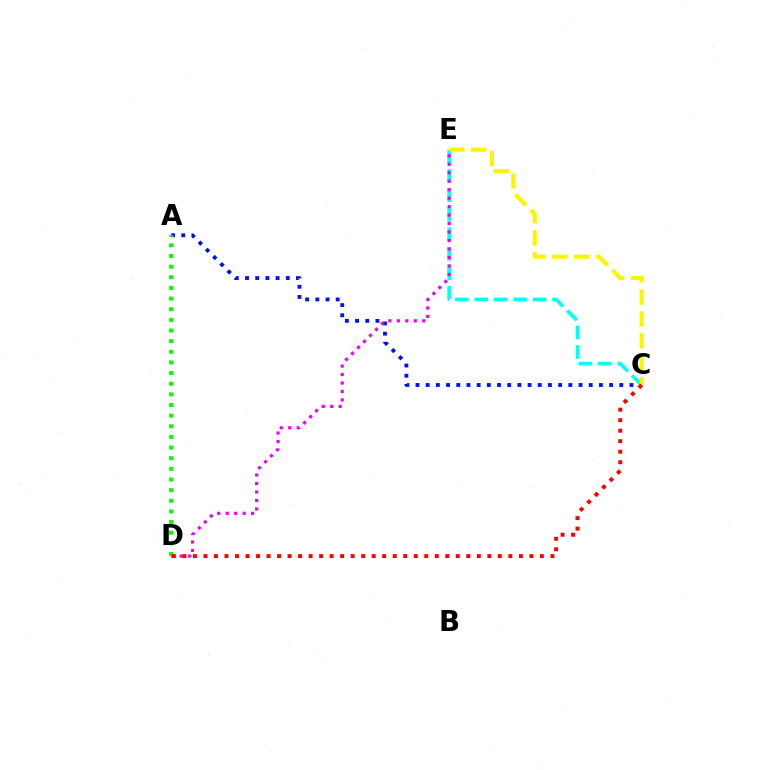{('A', 'C'): [{'color': '#0010ff', 'line_style': 'dotted', 'thickness': 2.77}], ('A', 'D'): [{'color': '#08ff00', 'line_style': 'dotted', 'thickness': 2.89}], ('C', 'E'): [{'color': '#00fff6', 'line_style': 'dashed', 'thickness': 2.64}, {'color': '#fcf500', 'line_style': 'dashed', 'thickness': 2.98}], ('D', 'E'): [{'color': '#ee00ff', 'line_style': 'dotted', 'thickness': 2.3}], ('C', 'D'): [{'color': '#ff0000', 'line_style': 'dotted', 'thickness': 2.86}]}